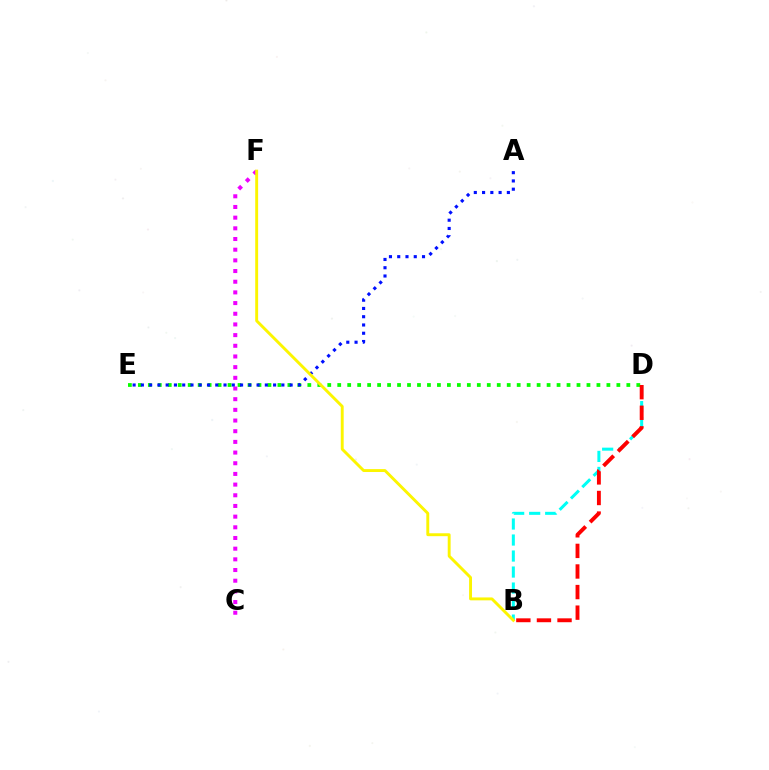{('C', 'F'): [{'color': '#ee00ff', 'line_style': 'dotted', 'thickness': 2.9}], ('B', 'D'): [{'color': '#00fff6', 'line_style': 'dashed', 'thickness': 2.18}, {'color': '#ff0000', 'line_style': 'dashed', 'thickness': 2.8}], ('D', 'E'): [{'color': '#08ff00', 'line_style': 'dotted', 'thickness': 2.71}], ('A', 'E'): [{'color': '#0010ff', 'line_style': 'dotted', 'thickness': 2.25}], ('B', 'F'): [{'color': '#fcf500', 'line_style': 'solid', 'thickness': 2.09}]}